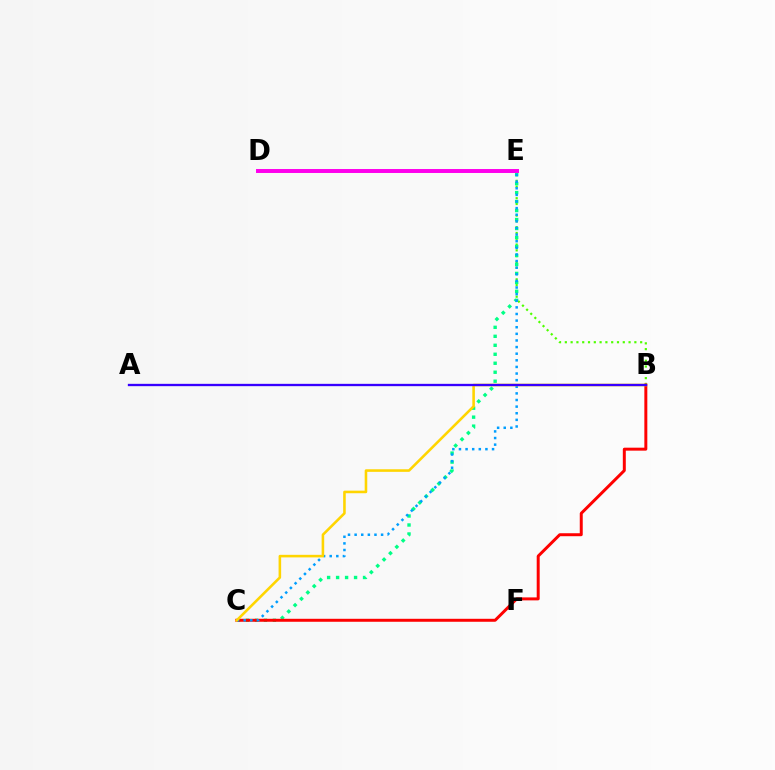{('B', 'E'): [{'color': '#4fff00', 'line_style': 'dotted', 'thickness': 1.57}], ('C', 'E'): [{'color': '#00ff86', 'line_style': 'dotted', 'thickness': 2.44}, {'color': '#009eff', 'line_style': 'dotted', 'thickness': 1.8}], ('B', 'C'): [{'color': '#ff0000', 'line_style': 'solid', 'thickness': 2.14}, {'color': '#ffd500', 'line_style': 'solid', 'thickness': 1.85}], ('D', 'E'): [{'color': '#ff00ed', 'line_style': 'solid', 'thickness': 2.84}], ('A', 'B'): [{'color': '#3700ff', 'line_style': 'solid', 'thickness': 1.68}]}